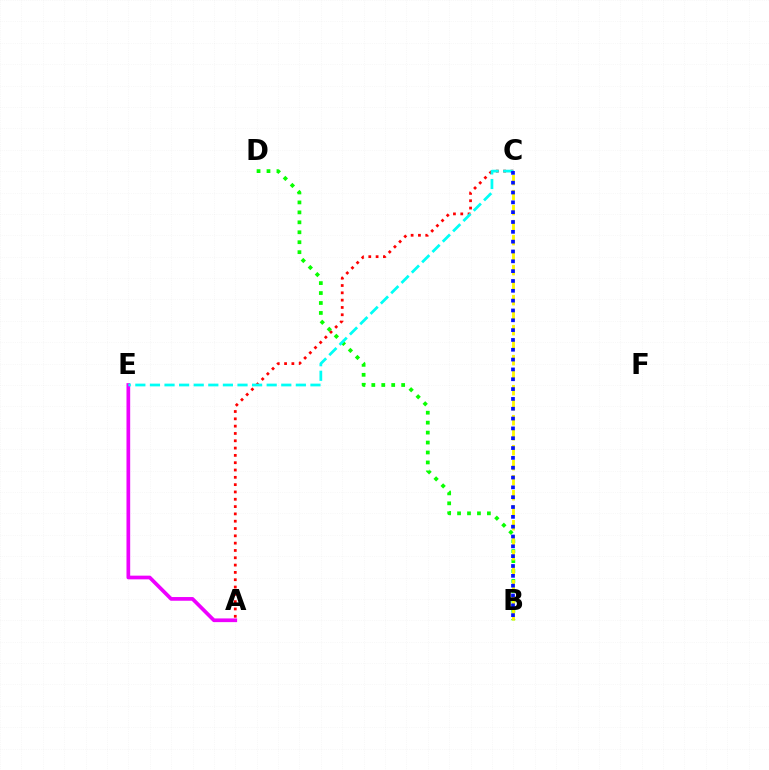{('A', 'C'): [{'color': '#ff0000', 'line_style': 'dotted', 'thickness': 1.99}], ('A', 'E'): [{'color': '#ee00ff', 'line_style': 'solid', 'thickness': 2.66}], ('B', 'D'): [{'color': '#08ff00', 'line_style': 'dotted', 'thickness': 2.7}], ('B', 'C'): [{'color': '#fcf500', 'line_style': 'dashed', 'thickness': 2.04}, {'color': '#0010ff', 'line_style': 'dotted', 'thickness': 2.67}], ('C', 'E'): [{'color': '#00fff6', 'line_style': 'dashed', 'thickness': 1.98}]}